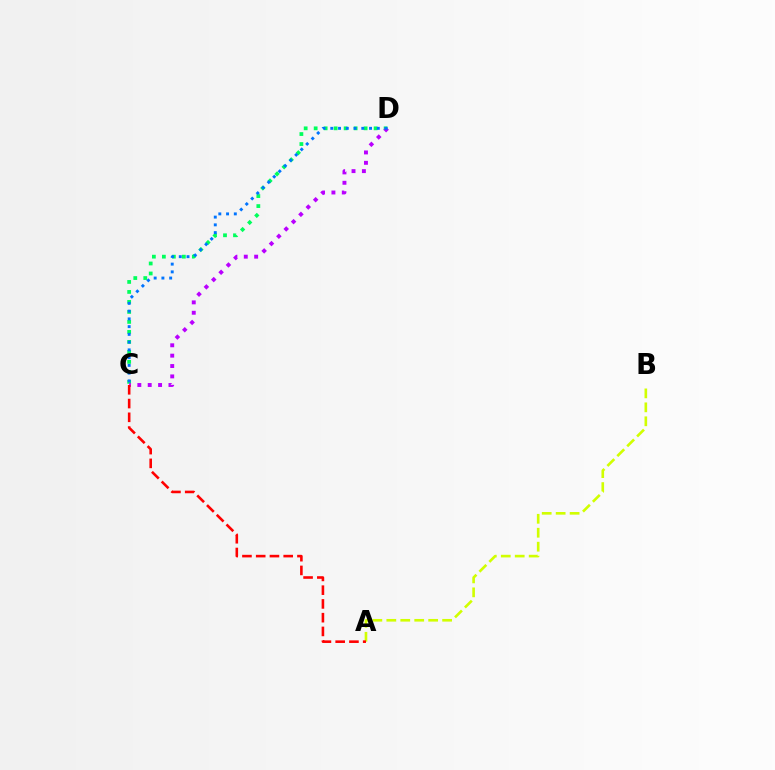{('C', 'D'): [{'color': '#00ff5c', 'line_style': 'dotted', 'thickness': 2.72}, {'color': '#b900ff', 'line_style': 'dotted', 'thickness': 2.82}, {'color': '#0074ff', 'line_style': 'dotted', 'thickness': 2.11}], ('A', 'B'): [{'color': '#d1ff00', 'line_style': 'dashed', 'thickness': 1.9}], ('A', 'C'): [{'color': '#ff0000', 'line_style': 'dashed', 'thickness': 1.87}]}